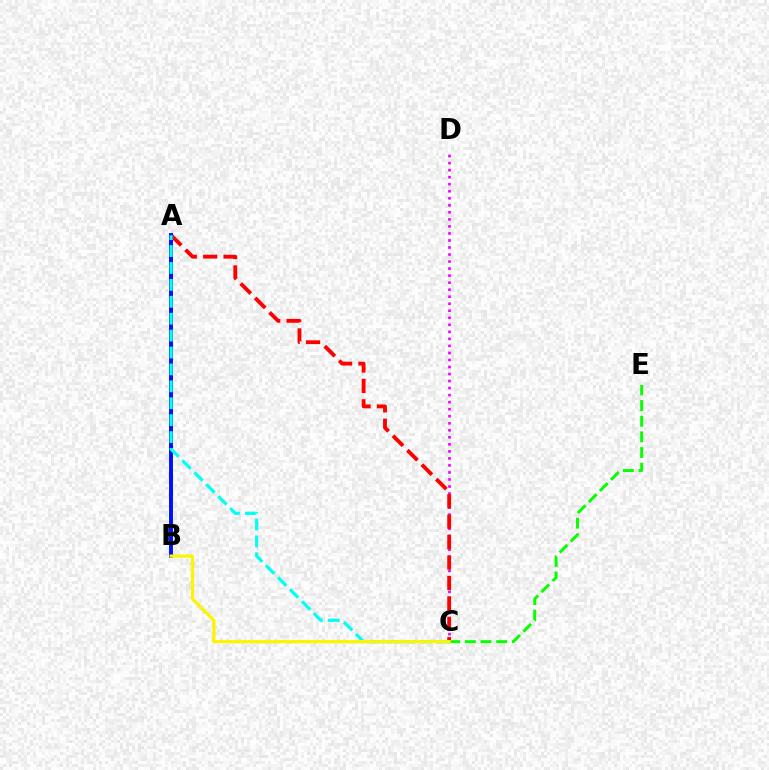{('C', 'D'): [{'color': '#ee00ff', 'line_style': 'dotted', 'thickness': 1.91}], ('A', 'C'): [{'color': '#ff0000', 'line_style': 'dashed', 'thickness': 2.77}, {'color': '#00fff6', 'line_style': 'dashed', 'thickness': 2.3}], ('A', 'B'): [{'color': '#0010ff', 'line_style': 'solid', 'thickness': 2.84}], ('C', 'E'): [{'color': '#08ff00', 'line_style': 'dashed', 'thickness': 2.13}], ('B', 'C'): [{'color': '#fcf500', 'line_style': 'solid', 'thickness': 2.31}]}